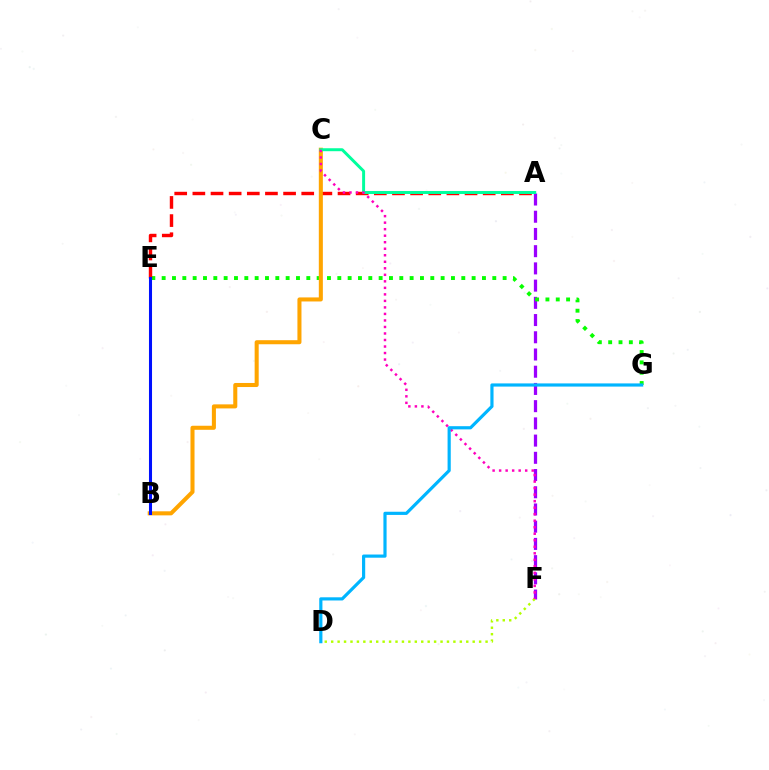{('A', 'F'): [{'color': '#9b00ff', 'line_style': 'dashed', 'thickness': 2.34}], ('E', 'G'): [{'color': '#08ff00', 'line_style': 'dotted', 'thickness': 2.81}], ('D', 'F'): [{'color': '#b3ff00', 'line_style': 'dotted', 'thickness': 1.75}], ('A', 'E'): [{'color': '#ff0000', 'line_style': 'dashed', 'thickness': 2.47}], ('B', 'C'): [{'color': '#ffa500', 'line_style': 'solid', 'thickness': 2.91}], ('B', 'E'): [{'color': '#0010ff', 'line_style': 'solid', 'thickness': 2.2}], ('A', 'C'): [{'color': '#00ff9d', 'line_style': 'solid', 'thickness': 2.13}], ('C', 'F'): [{'color': '#ff00bd', 'line_style': 'dotted', 'thickness': 1.77}], ('D', 'G'): [{'color': '#00b5ff', 'line_style': 'solid', 'thickness': 2.29}]}